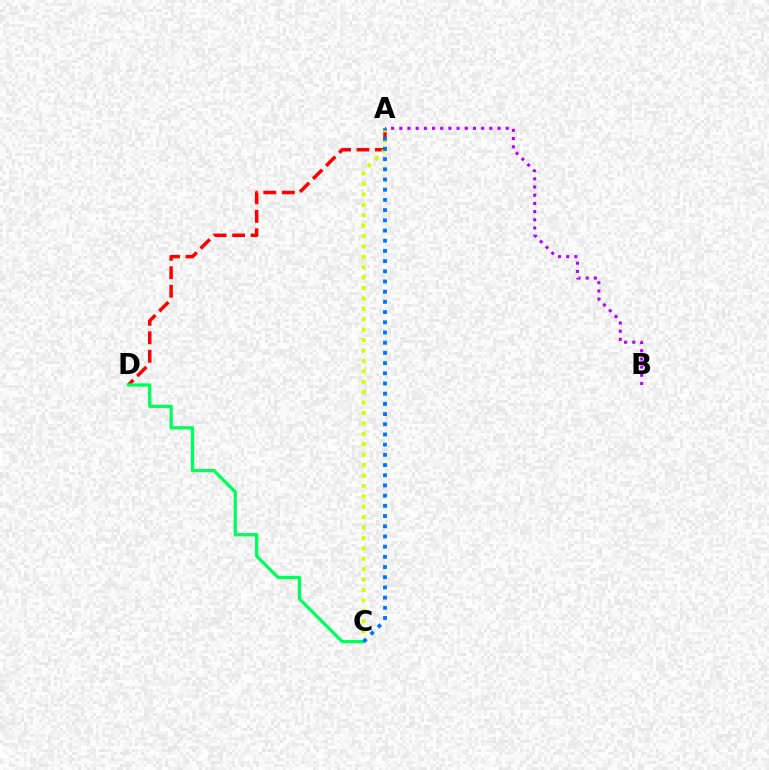{('A', 'B'): [{'color': '#b900ff', 'line_style': 'dotted', 'thickness': 2.22}], ('A', 'D'): [{'color': '#ff0000', 'line_style': 'dashed', 'thickness': 2.51}], ('A', 'C'): [{'color': '#d1ff00', 'line_style': 'dotted', 'thickness': 2.83}, {'color': '#0074ff', 'line_style': 'dotted', 'thickness': 2.77}], ('C', 'D'): [{'color': '#00ff5c', 'line_style': 'solid', 'thickness': 2.36}]}